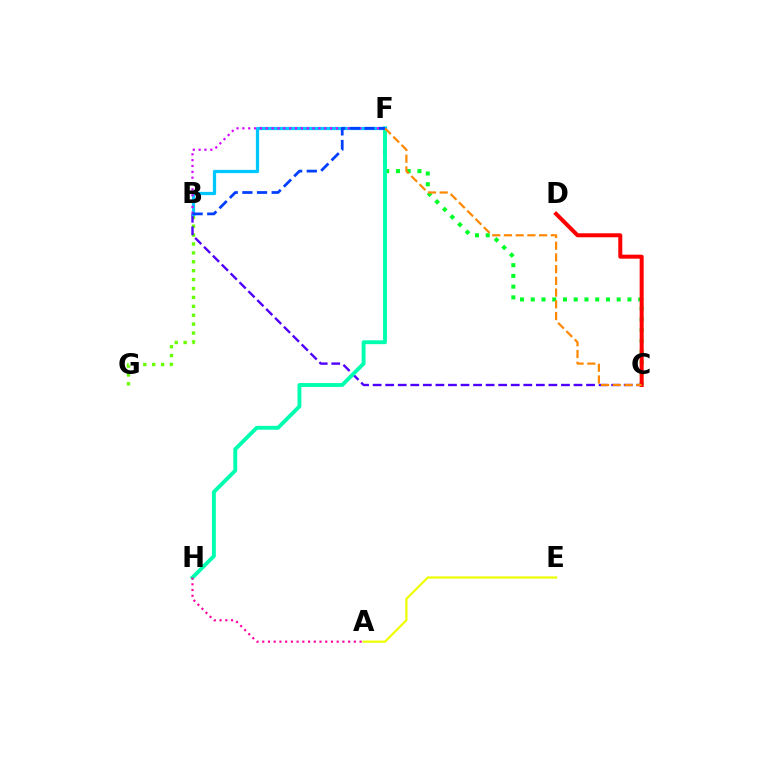{('B', 'G'): [{'color': '#66ff00', 'line_style': 'dotted', 'thickness': 2.42}], ('C', 'F'): [{'color': '#00ff27', 'line_style': 'dotted', 'thickness': 2.92}, {'color': '#ff8800', 'line_style': 'dashed', 'thickness': 1.59}], ('B', 'C'): [{'color': '#4f00ff', 'line_style': 'dashed', 'thickness': 1.71}], ('A', 'E'): [{'color': '#eeff00', 'line_style': 'solid', 'thickness': 1.59}], ('F', 'H'): [{'color': '#00ffaf', 'line_style': 'solid', 'thickness': 2.79}], ('A', 'H'): [{'color': '#ff00a0', 'line_style': 'dotted', 'thickness': 1.56}], ('B', 'F'): [{'color': '#00c7ff', 'line_style': 'solid', 'thickness': 2.34}, {'color': '#d600ff', 'line_style': 'dotted', 'thickness': 1.59}, {'color': '#003fff', 'line_style': 'dashed', 'thickness': 1.99}], ('C', 'D'): [{'color': '#ff0000', 'line_style': 'solid', 'thickness': 2.88}]}